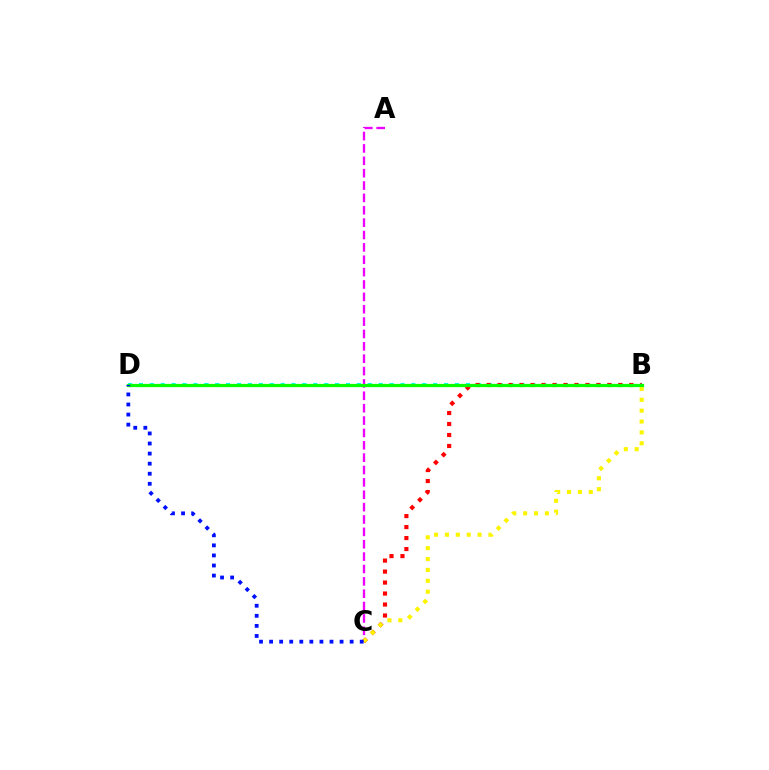{('A', 'C'): [{'color': '#ee00ff', 'line_style': 'dashed', 'thickness': 1.68}], ('B', 'D'): [{'color': '#00fff6', 'line_style': 'dotted', 'thickness': 2.96}, {'color': '#08ff00', 'line_style': 'solid', 'thickness': 2.32}], ('B', 'C'): [{'color': '#ff0000', 'line_style': 'dotted', 'thickness': 2.98}, {'color': '#fcf500', 'line_style': 'dotted', 'thickness': 2.96}], ('C', 'D'): [{'color': '#0010ff', 'line_style': 'dotted', 'thickness': 2.74}]}